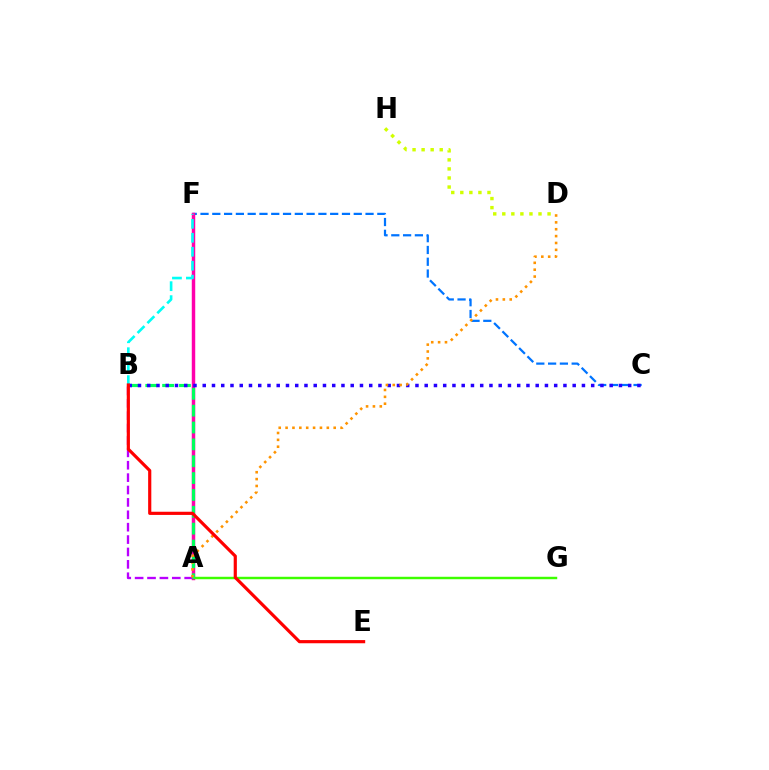{('C', 'F'): [{'color': '#0074ff', 'line_style': 'dashed', 'thickness': 1.6}], ('A', 'F'): [{'color': '#ff00ac', 'line_style': 'solid', 'thickness': 2.49}], ('A', 'G'): [{'color': '#3dff00', 'line_style': 'solid', 'thickness': 1.76}], ('D', 'H'): [{'color': '#d1ff00', 'line_style': 'dotted', 'thickness': 2.46}], ('A', 'B'): [{'color': '#b900ff', 'line_style': 'dashed', 'thickness': 1.68}, {'color': '#00ff5c', 'line_style': 'dashed', 'thickness': 2.29}], ('B', 'C'): [{'color': '#2500ff', 'line_style': 'dotted', 'thickness': 2.51}], ('B', 'F'): [{'color': '#00fff6', 'line_style': 'dashed', 'thickness': 1.9}], ('A', 'D'): [{'color': '#ff9400', 'line_style': 'dotted', 'thickness': 1.87}], ('B', 'E'): [{'color': '#ff0000', 'line_style': 'solid', 'thickness': 2.29}]}